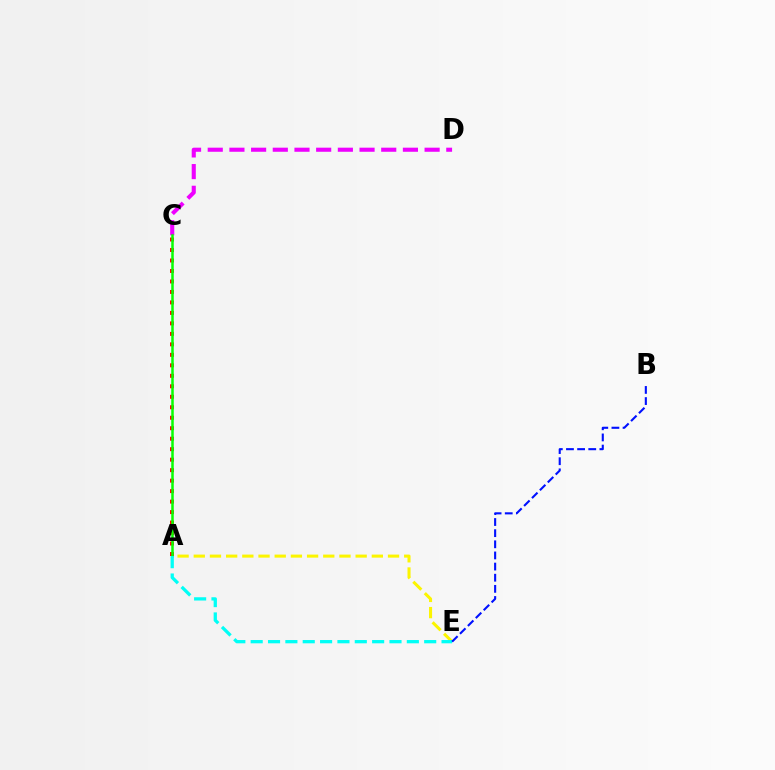{('C', 'D'): [{'color': '#ee00ff', 'line_style': 'dashed', 'thickness': 2.95}], ('A', 'E'): [{'color': '#fcf500', 'line_style': 'dashed', 'thickness': 2.2}, {'color': '#00fff6', 'line_style': 'dashed', 'thickness': 2.36}], ('A', 'C'): [{'color': '#ff0000', 'line_style': 'dotted', 'thickness': 2.85}, {'color': '#08ff00', 'line_style': 'solid', 'thickness': 1.81}], ('B', 'E'): [{'color': '#0010ff', 'line_style': 'dashed', 'thickness': 1.51}]}